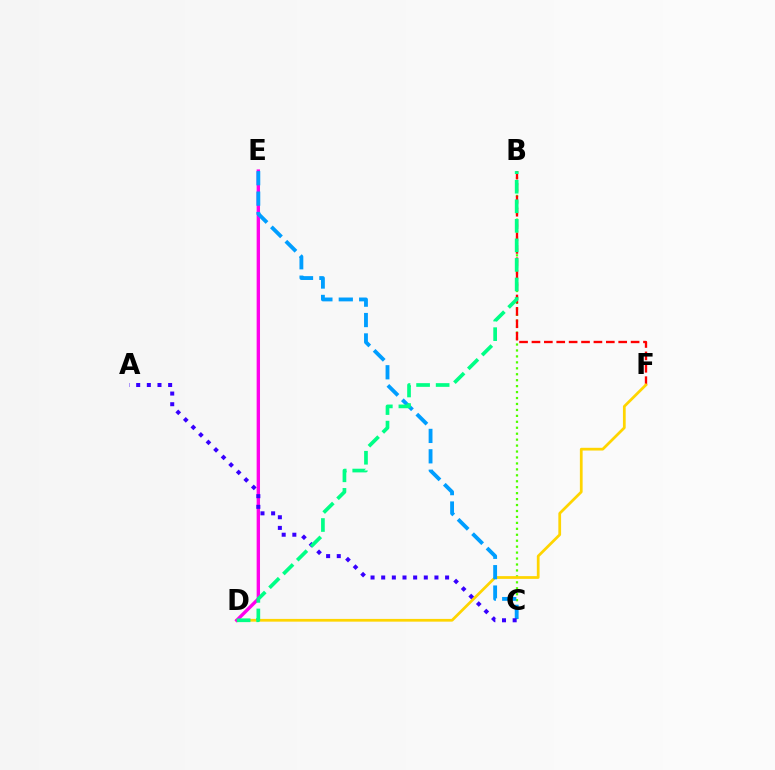{('B', 'C'): [{'color': '#4fff00', 'line_style': 'dotted', 'thickness': 1.62}], ('B', 'F'): [{'color': '#ff0000', 'line_style': 'dashed', 'thickness': 1.68}], ('D', 'F'): [{'color': '#ffd500', 'line_style': 'solid', 'thickness': 1.97}], ('D', 'E'): [{'color': '#ff00ed', 'line_style': 'solid', 'thickness': 2.42}], ('C', 'E'): [{'color': '#009eff', 'line_style': 'dashed', 'thickness': 2.77}], ('A', 'C'): [{'color': '#3700ff', 'line_style': 'dotted', 'thickness': 2.89}], ('B', 'D'): [{'color': '#00ff86', 'line_style': 'dashed', 'thickness': 2.66}]}